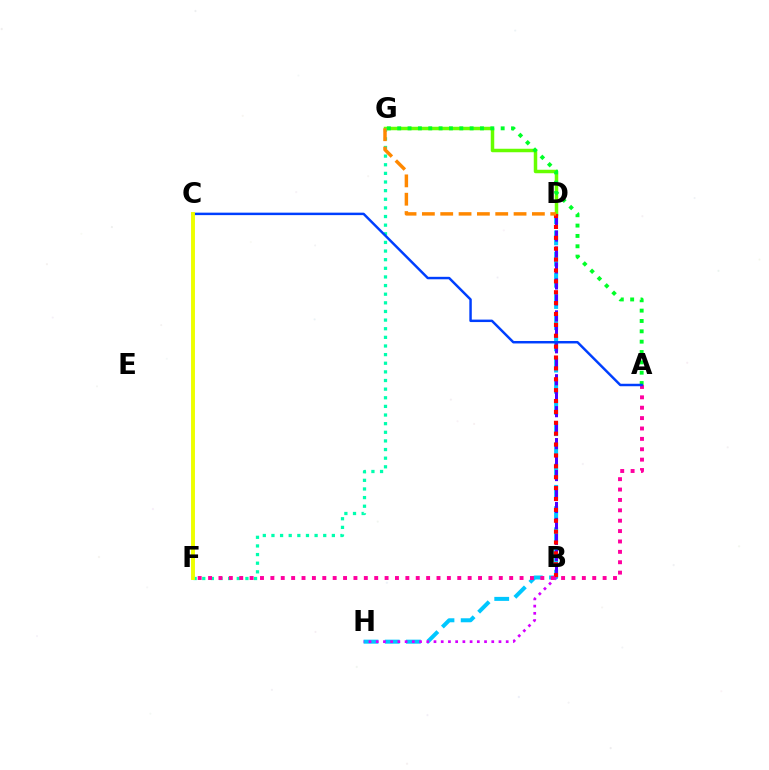{('D', 'G'): [{'color': '#66ff00', 'line_style': 'solid', 'thickness': 2.51}, {'color': '#ff8800', 'line_style': 'dashed', 'thickness': 2.49}], ('D', 'H'): [{'color': '#00c7ff', 'line_style': 'dashed', 'thickness': 2.88}], ('B', 'D'): [{'color': '#4f00ff', 'line_style': 'dashed', 'thickness': 2.17}, {'color': '#ff0000', 'line_style': 'dotted', 'thickness': 2.96}], ('B', 'H'): [{'color': '#d600ff', 'line_style': 'dotted', 'thickness': 1.96}], ('F', 'G'): [{'color': '#00ffaf', 'line_style': 'dotted', 'thickness': 2.34}], ('A', 'F'): [{'color': '#ff00a0', 'line_style': 'dotted', 'thickness': 2.82}], ('A', 'G'): [{'color': '#00ff27', 'line_style': 'dotted', 'thickness': 2.81}], ('A', 'C'): [{'color': '#003fff', 'line_style': 'solid', 'thickness': 1.78}], ('C', 'F'): [{'color': '#eeff00', 'line_style': 'solid', 'thickness': 2.81}]}